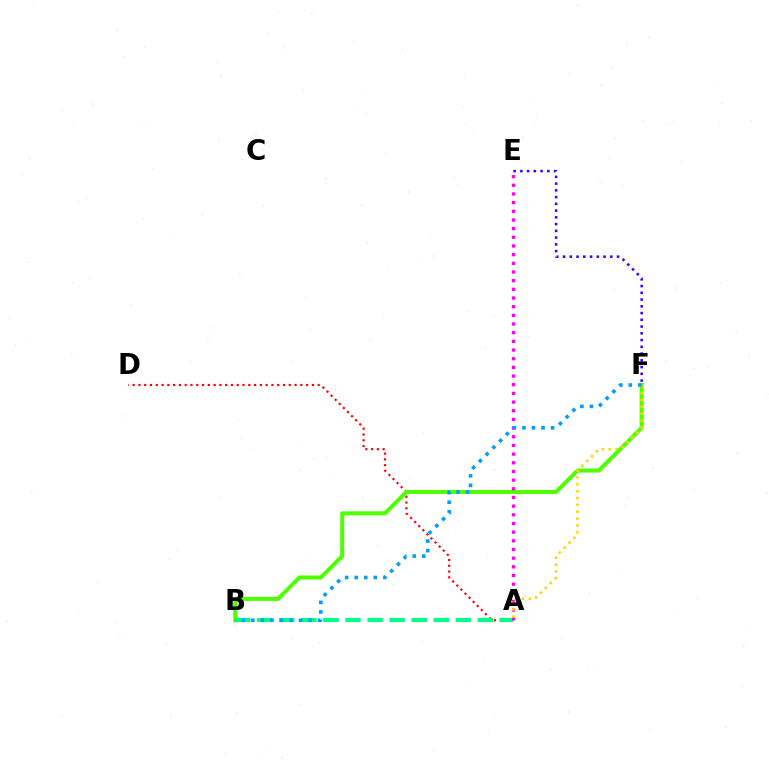{('E', 'F'): [{'color': '#3700ff', 'line_style': 'dotted', 'thickness': 1.83}], ('A', 'D'): [{'color': '#ff0000', 'line_style': 'dotted', 'thickness': 1.57}], ('B', 'F'): [{'color': '#4fff00', 'line_style': 'solid', 'thickness': 2.91}, {'color': '#009eff', 'line_style': 'dotted', 'thickness': 2.59}], ('A', 'B'): [{'color': '#00ff86', 'line_style': 'dashed', 'thickness': 3.0}], ('A', 'E'): [{'color': '#ff00ed', 'line_style': 'dotted', 'thickness': 2.36}], ('A', 'F'): [{'color': '#ffd500', 'line_style': 'dotted', 'thickness': 1.86}]}